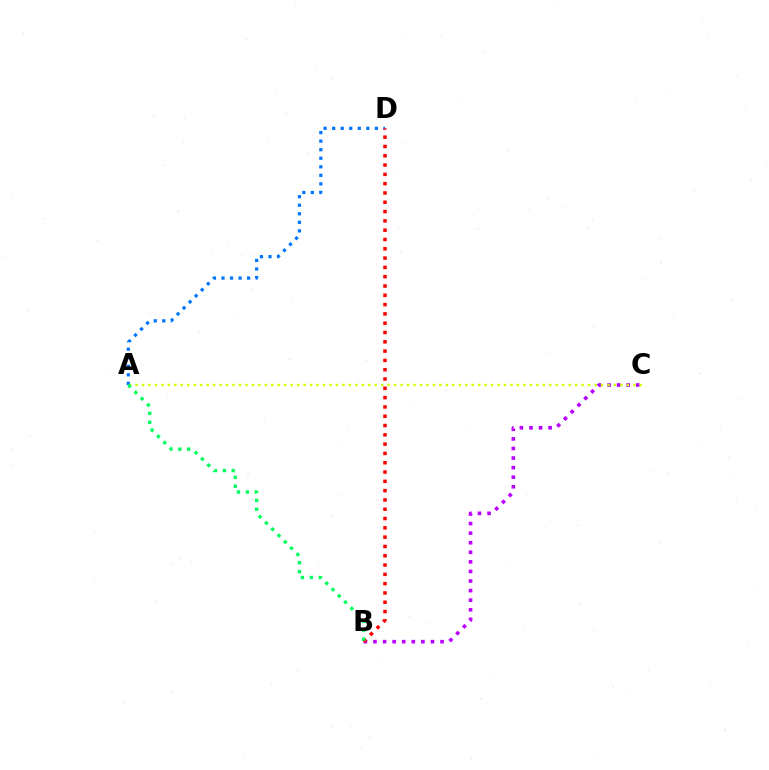{('A', 'D'): [{'color': '#0074ff', 'line_style': 'dotted', 'thickness': 2.32}], ('B', 'C'): [{'color': '#b900ff', 'line_style': 'dotted', 'thickness': 2.6}], ('A', 'C'): [{'color': '#d1ff00', 'line_style': 'dotted', 'thickness': 1.76}], ('B', 'D'): [{'color': '#ff0000', 'line_style': 'dotted', 'thickness': 2.53}], ('A', 'B'): [{'color': '#00ff5c', 'line_style': 'dotted', 'thickness': 2.42}]}